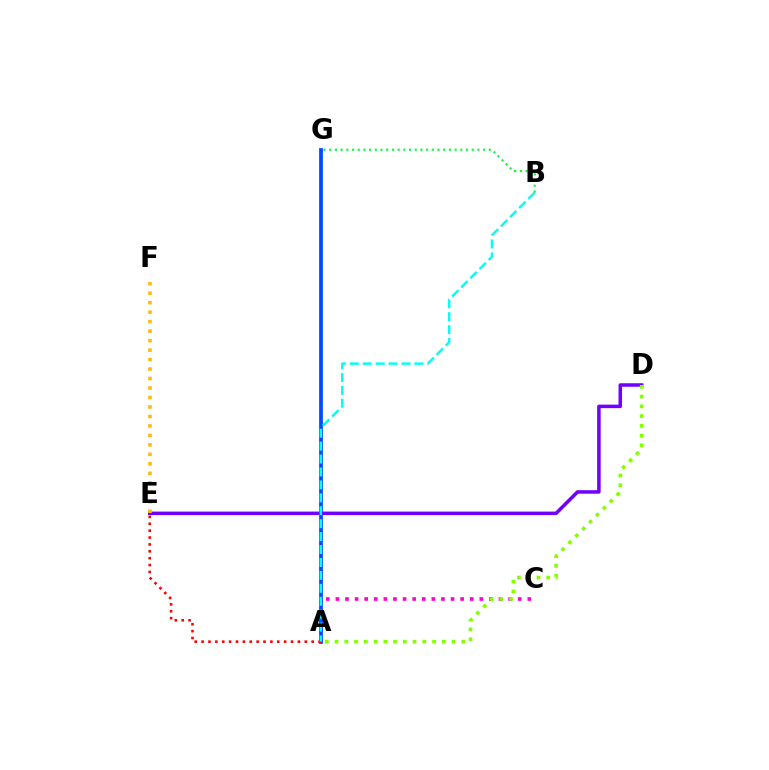{('A', 'C'): [{'color': '#ff00cf', 'line_style': 'dotted', 'thickness': 2.61}], ('A', 'G'): [{'color': '#004bff', 'line_style': 'solid', 'thickness': 2.71}], ('A', 'E'): [{'color': '#ff0000', 'line_style': 'dotted', 'thickness': 1.87}], ('D', 'E'): [{'color': '#7200ff', 'line_style': 'solid', 'thickness': 2.53}], ('A', 'B'): [{'color': '#00fff6', 'line_style': 'dashed', 'thickness': 1.76}], ('B', 'G'): [{'color': '#00ff39', 'line_style': 'dotted', 'thickness': 1.55}], ('A', 'D'): [{'color': '#84ff00', 'line_style': 'dotted', 'thickness': 2.65}], ('E', 'F'): [{'color': '#ffbd00', 'line_style': 'dotted', 'thickness': 2.57}]}